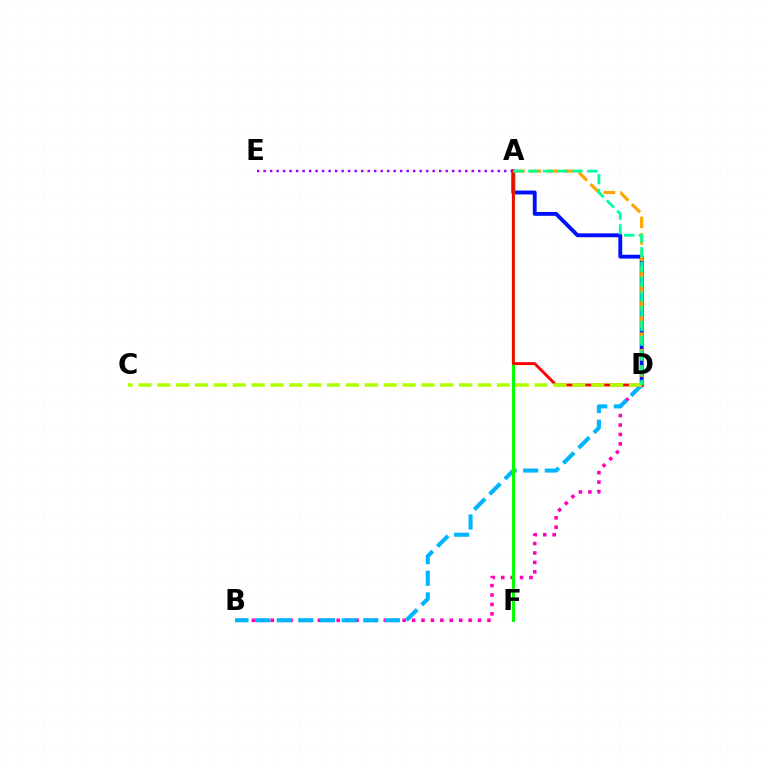{('B', 'D'): [{'color': '#ff00bd', 'line_style': 'dotted', 'thickness': 2.56}, {'color': '#00b5ff', 'line_style': 'dashed', 'thickness': 2.94}], ('A', 'D'): [{'color': '#0010ff', 'line_style': 'solid', 'thickness': 2.78}, {'color': '#ff0000', 'line_style': 'solid', 'thickness': 2.09}, {'color': '#ffa500', 'line_style': 'dashed', 'thickness': 2.25}, {'color': '#00ff9d', 'line_style': 'dashed', 'thickness': 2.0}], ('A', 'E'): [{'color': '#9b00ff', 'line_style': 'dotted', 'thickness': 1.77}], ('A', 'F'): [{'color': '#08ff00', 'line_style': 'solid', 'thickness': 2.14}], ('C', 'D'): [{'color': '#b3ff00', 'line_style': 'dashed', 'thickness': 2.56}]}